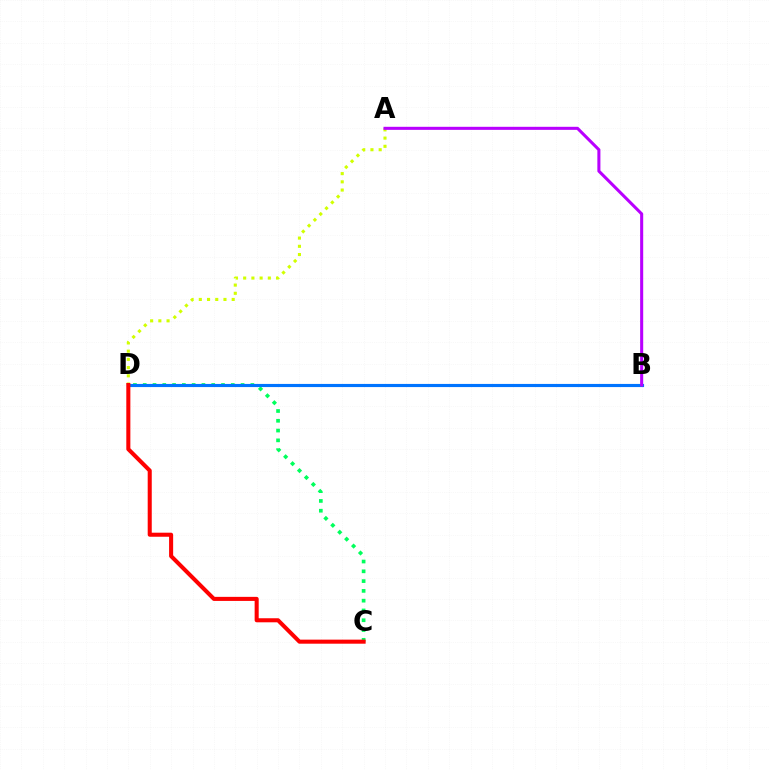{('A', 'D'): [{'color': '#d1ff00', 'line_style': 'dotted', 'thickness': 2.23}], ('C', 'D'): [{'color': '#00ff5c', 'line_style': 'dotted', 'thickness': 2.66}, {'color': '#ff0000', 'line_style': 'solid', 'thickness': 2.92}], ('B', 'D'): [{'color': '#0074ff', 'line_style': 'solid', 'thickness': 2.26}], ('A', 'B'): [{'color': '#b900ff', 'line_style': 'solid', 'thickness': 2.2}]}